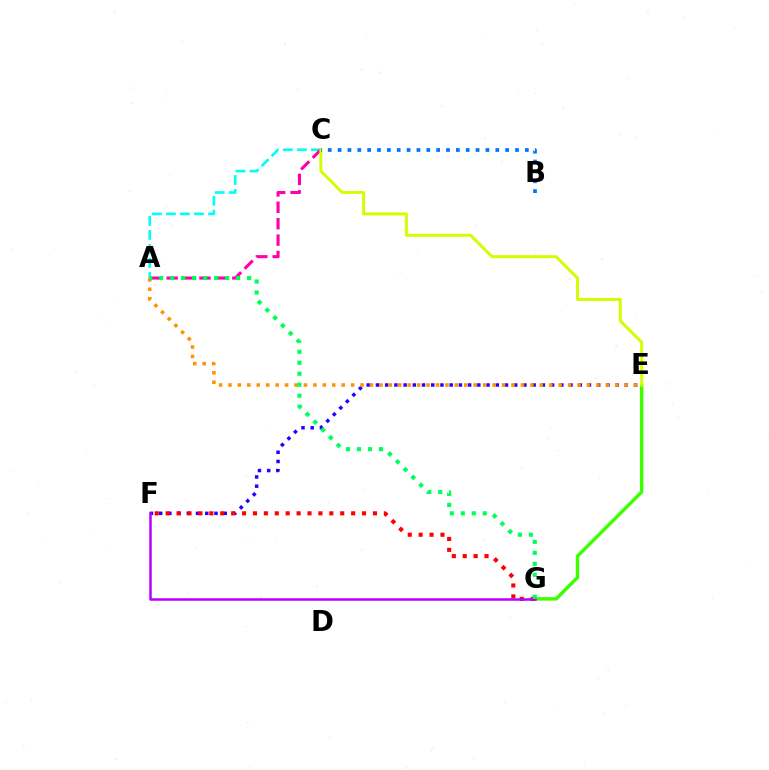{('A', 'C'): [{'color': '#00fff6', 'line_style': 'dashed', 'thickness': 1.91}, {'color': '#ff00ac', 'line_style': 'dashed', 'thickness': 2.23}], ('E', 'G'): [{'color': '#3dff00', 'line_style': 'solid', 'thickness': 2.48}], ('E', 'F'): [{'color': '#2500ff', 'line_style': 'dotted', 'thickness': 2.5}], ('F', 'G'): [{'color': '#ff0000', 'line_style': 'dotted', 'thickness': 2.96}, {'color': '#b900ff', 'line_style': 'solid', 'thickness': 1.81}], ('C', 'E'): [{'color': '#d1ff00', 'line_style': 'solid', 'thickness': 2.14}], ('A', 'E'): [{'color': '#ff9400', 'line_style': 'dotted', 'thickness': 2.56}], ('A', 'G'): [{'color': '#00ff5c', 'line_style': 'dotted', 'thickness': 2.99}], ('B', 'C'): [{'color': '#0074ff', 'line_style': 'dotted', 'thickness': 2.68}]}